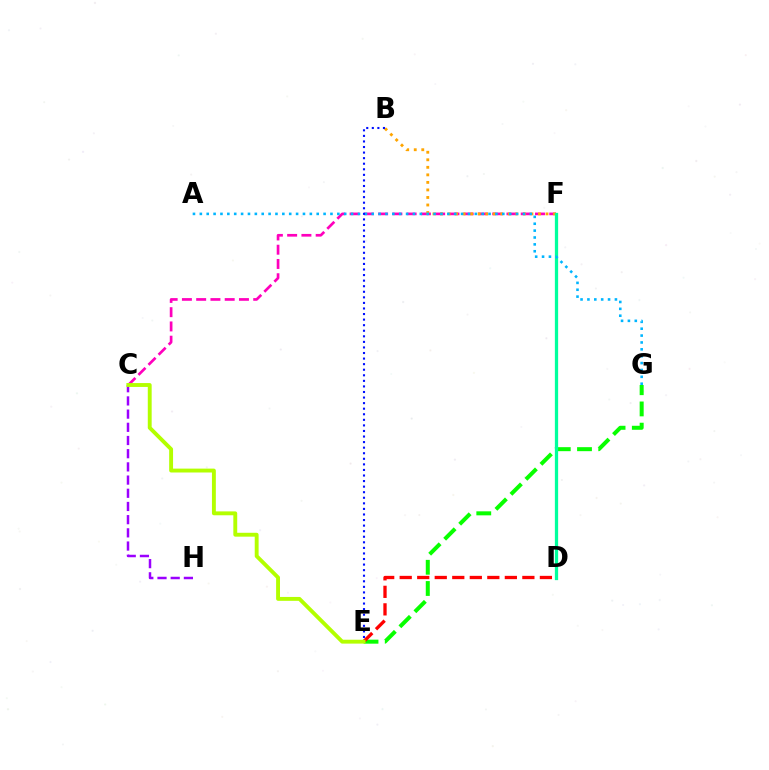{('C', 'H'): [{'color': '#9b00ff', 'line_style': 'dashed', 'thickness': 1.79}], ('C', 'F'): [{'color': '#ff00bd', 'line_style': 'dashed', 'thickness': 1.94}], ('E', 'G'): [{'color': '#08ff00', 'line_style': 'dashed', 'thickness': 2.88}], ('B', 'F'): [{'color': '#ffa500', 'line_style': 'dotted', 'thickness': 2.05}], ('D', 'F'): [{'color': '#00ff9d', 'line_style': 'solid', 'thickness': 2.35}], ('D', 'E'): [{'color': '#ff0000', 'line_style': 'dashed', 'thickness': 2.38}], ('A', 'G'): [{'color': '#00b5ff', 'line_style': 'dotted', 'thickness': 1.87}], ('B', 'E'): [{'color': '#0010ff', 'line_style': 'dotted', 'thickness': 1.51}], ('C', 'E'): [{'color': '#b3ff00', 'line_style': 'solid', 'thickness': 2.8}]}